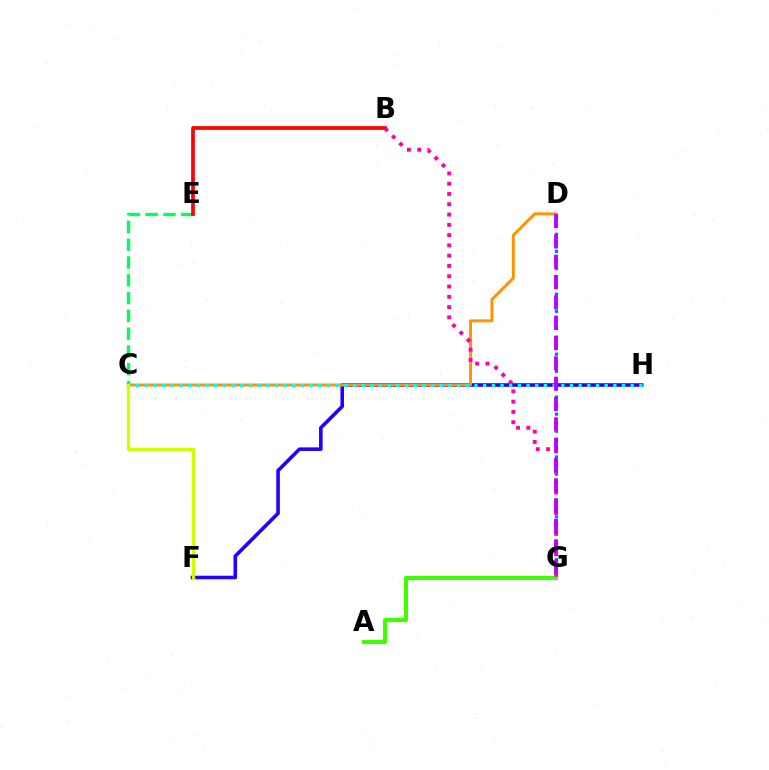{('D', 'G'): [{'color': '#0074ff', 'line_style': 'dotted', 'thickness': 2.33}, {'color': '#b900ff', 'line_style': 'dashed', 'thickness': 2.76}], ('C', 'E'): [{'color': '#00ff5c', 'line_style': 'dashed', 'thickness': 2.42}], ('B', 'E'): [{'color': '#ff0000', 'line_style': 'solid', 'thickness': 2.66}], ('A', 'G'): [{'color': '#3dff00', 'line_style': 'solid', 'thickness': 2.96}], ('F', 'H'): [{'color': '#2500ff', 'line_style': 'solid', 'thickness': 2.59}], ('C', 'D'): [{'color': '#ff9400', 'line_style': 'solid', 'thickness': 2.15}], ('B', 'G'): [{'color': '#ff00ac', 'line_style': 'dotted', 'thickness': 2.79}], ('C', 'H'): [{'color': '#00fff6', 'line_style': 'dotted', 'thickness': 2.36}], ('C', 'F'): [{'color': '#d1ff00', 'line_style': 'solid', 'thickness': 2.34}]}